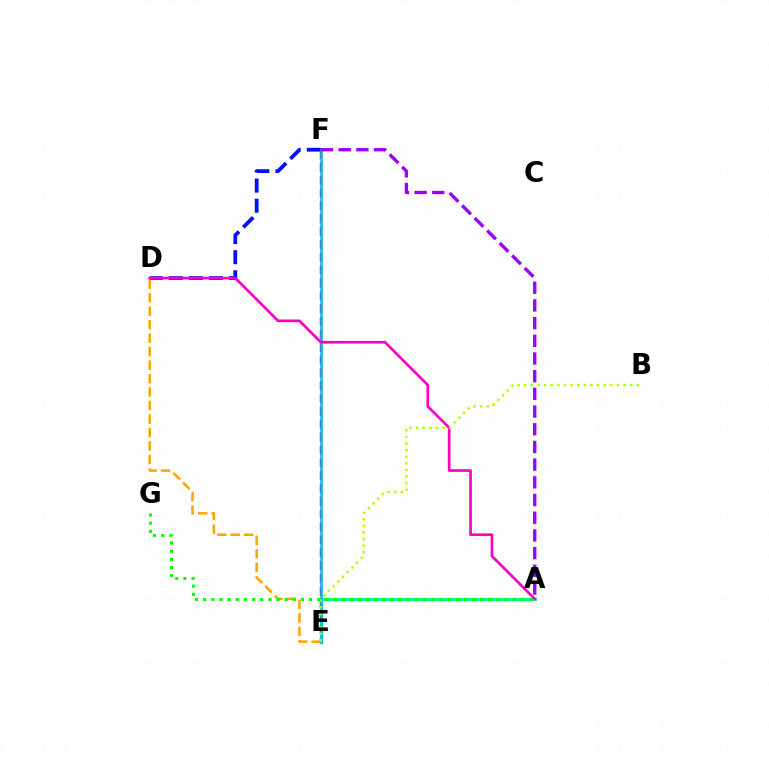{('D', 'F'): [{'color': '#0010ff', 'line_style': 'dashed', 'thickness': 2.73}], ('D', 'E'): [{'color': '#ffa500', 'line_style': 'dashed', 'thickness': 1.83}], ('A', 'E'): [{'color': '#00ff9d', 'line_style': 'solid', 'thickness': 2.28}], ('E', 'F'): [{'color': '#ff0000', 'line_style': 'dashed', 'thickness': 1.74}, {'color': '#00b5ff', 'line_style': 'solid', 'thickness': 1.8}], ('A', 'D'): [{'color': '#ff00bd', 'line_style': 'solid', 'thickness': 1.93}], ('A', 'F'): [{'color': '#9b00ff', 'line_style': 'dashed', 'thickness': 2.4}], ('B', 'E'): [{'color': '#b3ff00', 'line_style': 'dotted', 'thickness': 1.8}], ('A', 'G'): [{'color': '#08ff00', 'line_style': 'dotted', 'thickness': 2.22}]}